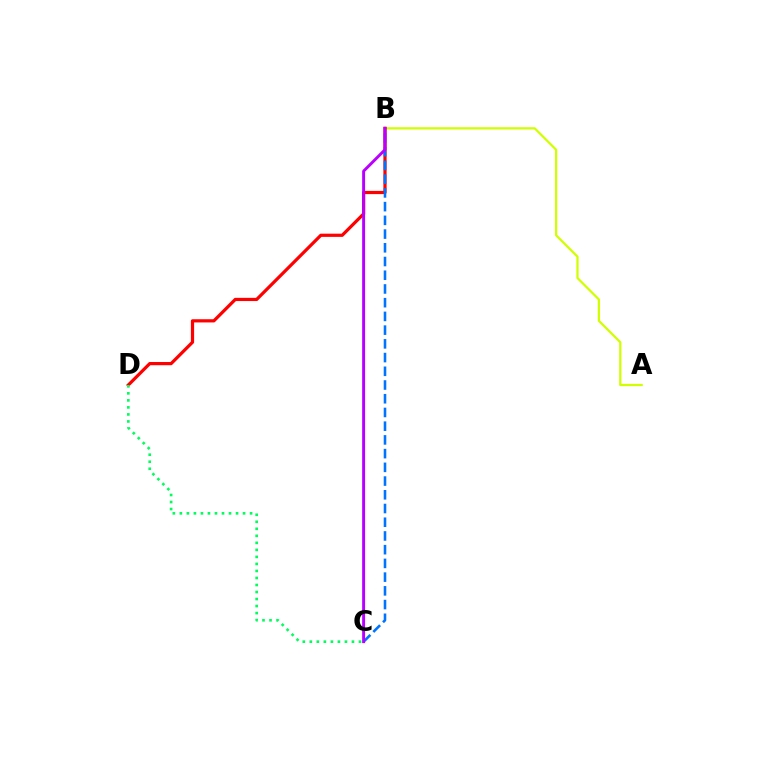{('A', 'B'): [{'color': '#d1ff00', 'line_style': 'solid', 'thickness': 1.61}], ('B', 'D'): [{'color': '#ff0000', 'line_style': 'solid', 'thickness': 2.31}], ('C', 'D'): [{'color': '#00ff5c', 'line_style': 'dotted', 'thickness': 1.91}], ('B', 'C'): [{'color': '#0074ff', 'line_style': 'dashed', 'thickness': 1.86}, {'color': '#b900ff', 'line_style': 'solid', 'thickness': 2.11}]}